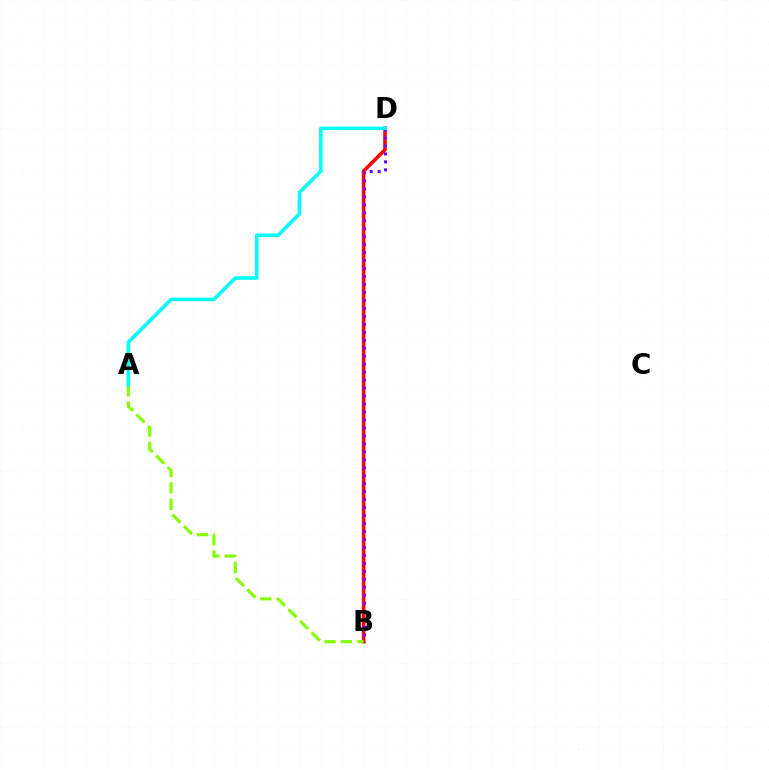{('B', 'D'): [{'color': '#ff0000', 'line_style': 'solid', 'thickness': 2.6}, {'color': '#7200ff', 'line_style': 'dotted', 'thickness': 2.17}], ('A', 'B'): [{'color': '#84ff00', 'line_style': 'dashed', 'thickness': 2.23}], ('A', 'D'): [{'color': '#00fff6', 'line_style': 'solid', 'thickness': 2.55}]}